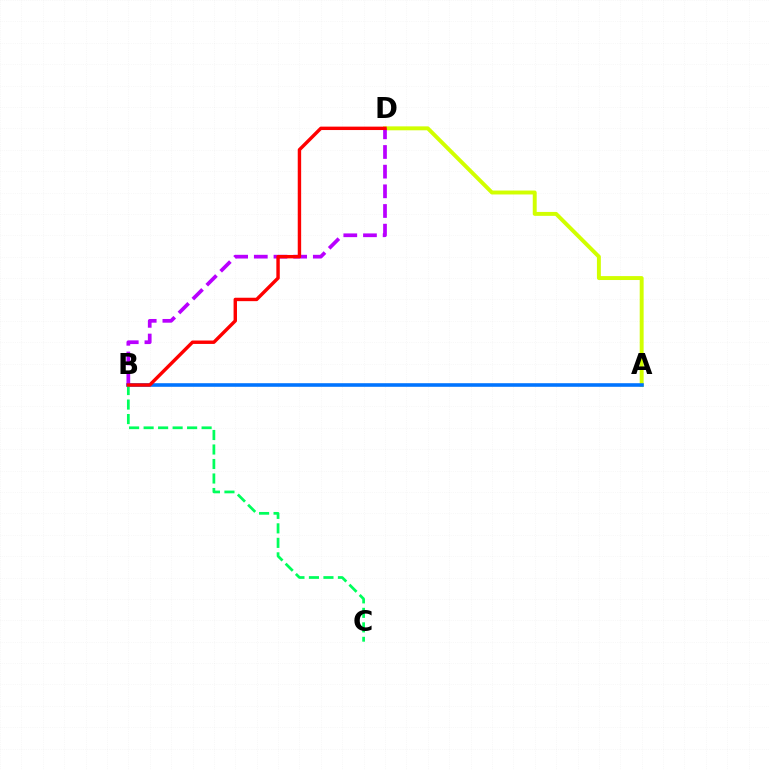{('A', 'D'): [{'color': '#d1ff00', 'line_style': 'solid', 'thickness': 2.83}], ('A', 'B'): [{'color': '#0074ff', 'line_style': 'solid', 'thickness': 2.58}], ('B', 'D'): [{'color': '#b900ff', 'line_style': 'dashed', 'thickness': 2.67}, {'color': '#ff0000', 'line_style': 'solid', 'thickness': 2.46}], ('B', 'C'): [{'color': '#00ff5c', 'line_style': 'dashed', 'thickness': 1.97}]}